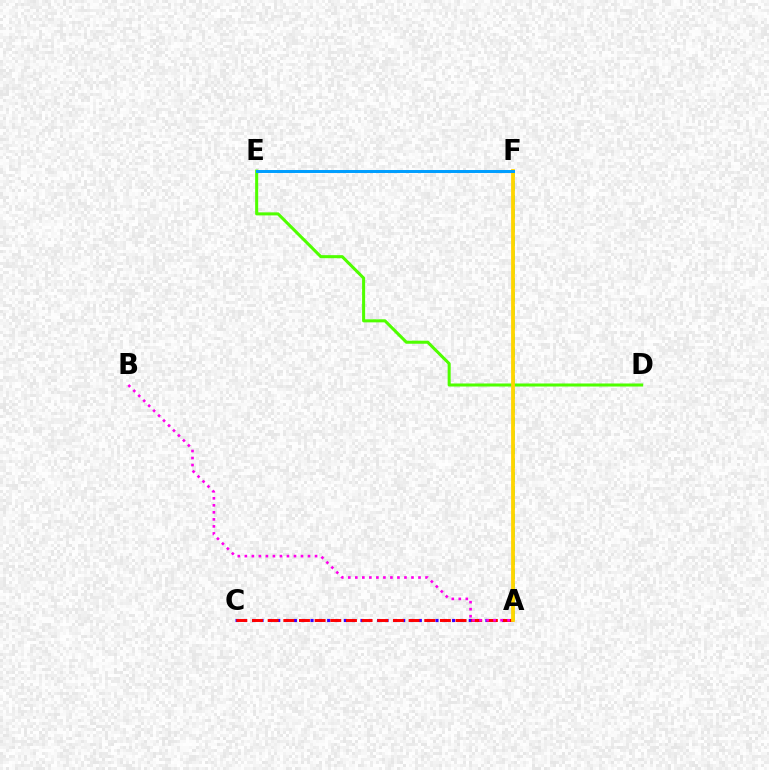{('A', 'C'): [{'color': '#3700ff', 'line_style': 'dotted', 'thickness': 2.26}, {'color': '#ff0000', 'line_style': 'dashed', 'thickness': 2.13}], ('A', 'F'): [{'color': '#00ff86', 'line_style': 'dashed', 'thickness': 1.88}, {'color': '#ffd500', 'line_style': 'solid', 'thickness': 2.72}], ('D', 'E'): [{'color': '#4fff00', 'line_style': 'solid', 'thickness': 2.19}], ('A', 'B'): [{'color': '#ff00ed', 'line_style': 'dotted', 'thickness': 1.91}], ('E', 'F'): [{'color': '#009eff', 'line_style': 'solid', 'thickness': 2.14}]}